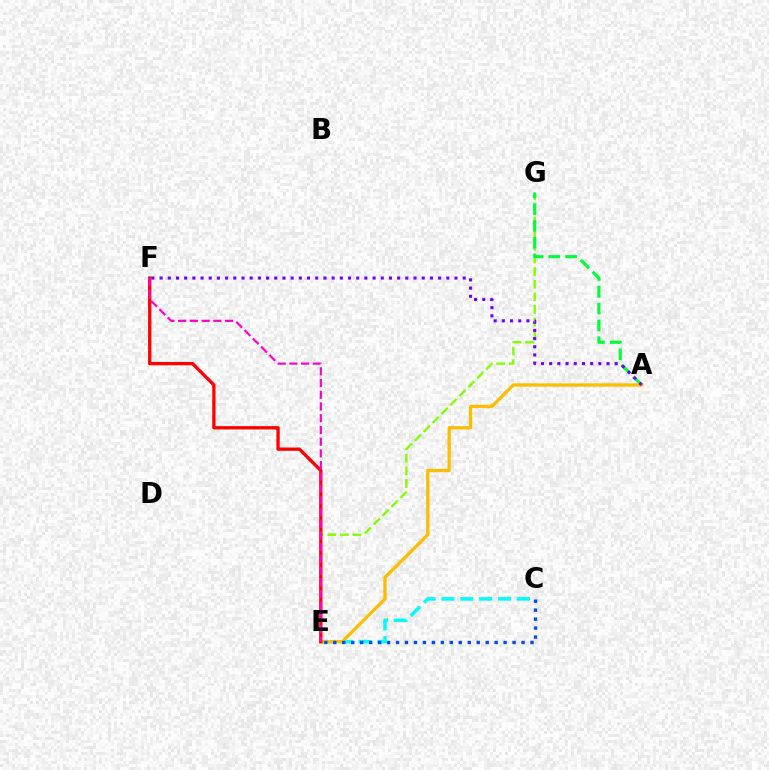{('E', 'G'): [{'color': '#84ff00', 'line_style': 'dashed', 'thickness': 1.71}], ('A', 'G'): [{'color': '#00ff39', 'line_style': 'dashed', 'thickness': 2.28}], ('C', 'E'): [{'color': '#00fff6', 'line_style': 'dashed', 'thickness': 2.56}, {'color': '#004bff', 'line_style': 'dotted', 'thickness': 2.44}], ('A', 'E'): [{'color': '#ffbd00', 'line_style': 'solid', 'thickness': 2.37}], ('E', 'F'): [{'color': '#ff0000', 'line_style': 'solid', 'thickness': 2.38}, {'color': '#ff00cf', 'line_style': 'dashed', 'thickness': 1.59}], ('A', 'F'): [{'color': '#7200ff', 'line_style': 'dotted', 'thickness': 2.23}]}